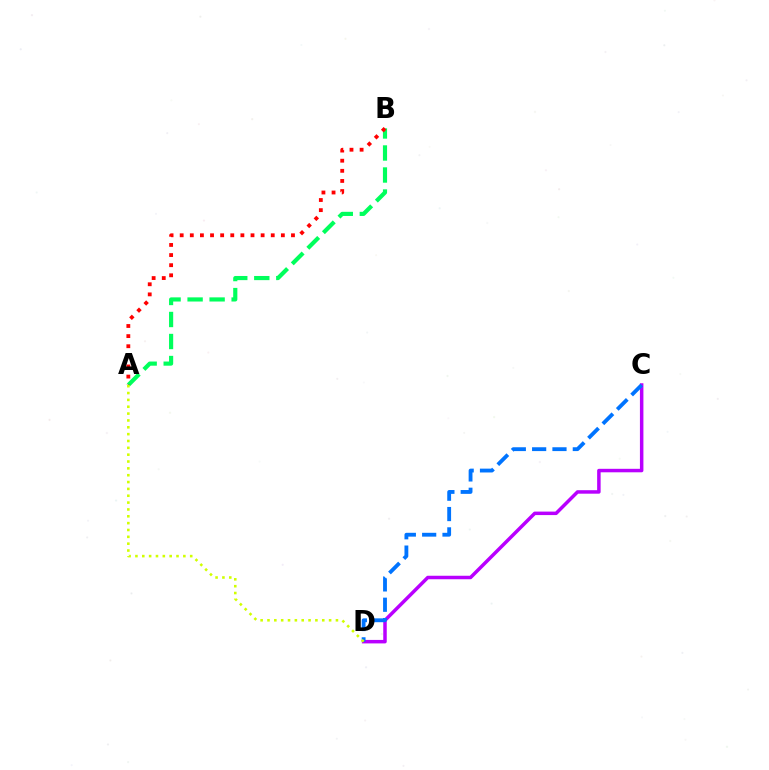{('A', 'B'): [{'color': '#00ff5c', 'line_style': 'dashed', 'thickness': 2.99}, {'color': '#ff0000', 'line_style': 'dotted', 'thickness': 2.75}], ('C', 'D'): [{'color': '#b900ff', 'line_style': 'solid', 'thickness': 2.51}, {'color': '#0074ff', 'line_style': 'dashed', 'thickness': 2.76}], ('A', 'D'): [{'color': '#d1ff00', 'line_style': 'dotted', 'thickness': 1.86}]}